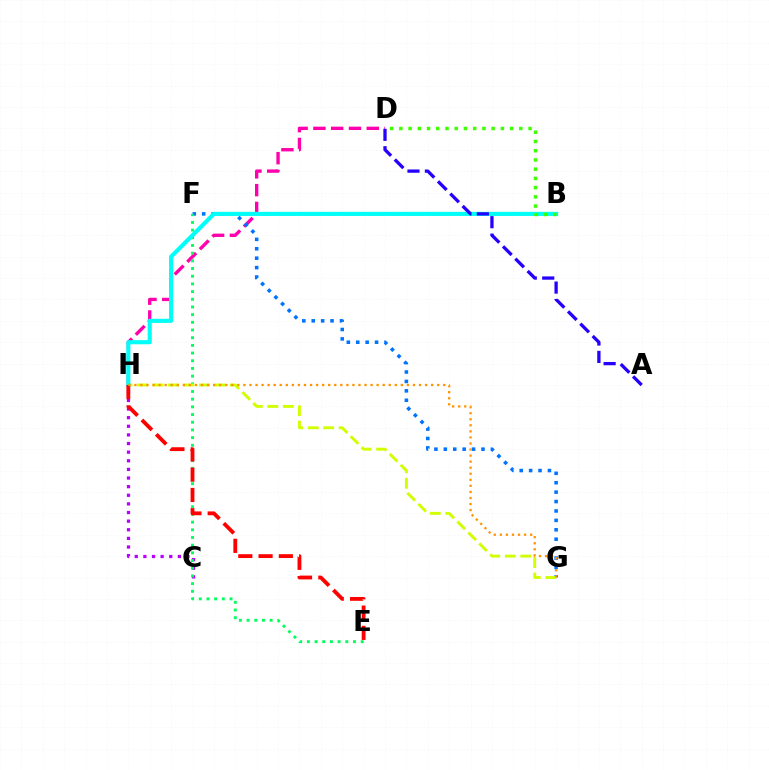{('D', 'H'): [{'color': '#ff00ac', 'line_style': 'dashed', 'thickness': 2.42}], ('C', 'H'): [{'color': '#b900ff', 'line_style': 'dotted', 'thickness': 2.34}], ('F', 'G'): [{'color': '#0074ff', 'line_style': 'dotted', 'thickness': 2.56}], ('E', 'F'): [{'color': '#00ff5c', 'line_style': 'dotted', 'thickness': 2.09}], ('G', 'H'): [{'color': '#d1ff00', 'line_style': 'dashed', 'thickness': 2.1}, {'color': '#ff9400', 'line_style': 'dotted', 'thickness': 1.65}], ('B', 'H'): [{'color': '#00fff6', 'line_style': 'solid', 'thickness': 2.97}], ('B', 'D'): [{'color': '#3dff00', 'line_style': 'dotted', 'thickness': 2.51}], ('E', 'H'): [{'color': '#ff0000', 'line_style': 'dashed', 'thickness': 2.76}], ('A', 'D'): [{'color': '#2500ff', 'line_style': 'dashed', 'thickness': 2.37}]}